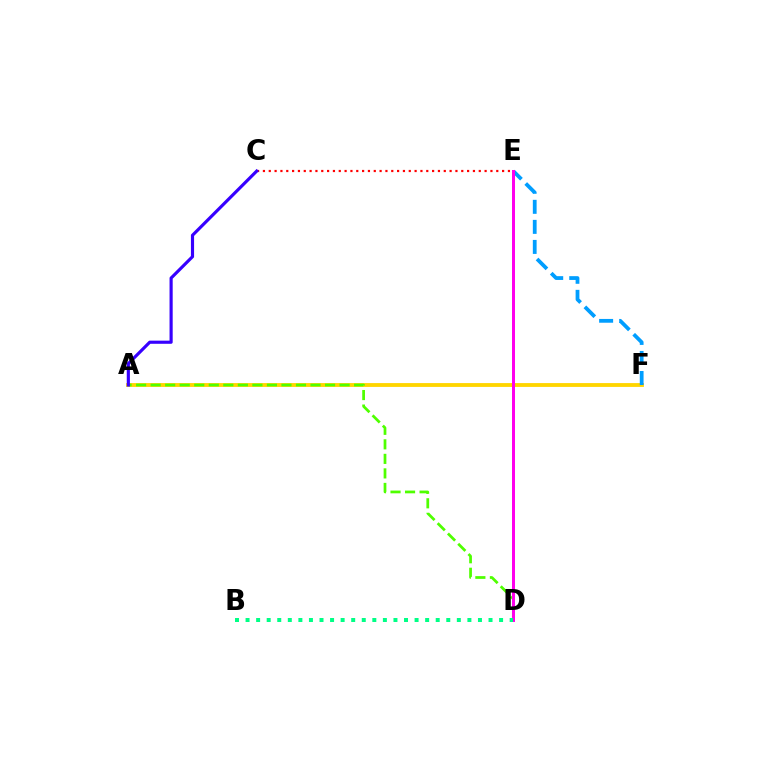{('A', 'F'): [{'color': '#ffd500', 'line_style': 'solid', 'thickness': 2.76}], ('E', 'F'): [{'color': '#009eff', 'line_style': 'dashed', 'thickness': 2.72}], ('A', 'D'): [{'color': '#4fff00', 'line_style': 'dashed', 'thickness': 1.97}], ('C', 'E'): [{'color': '#ff0000', 'line_style': 'dotted', 'thickness': 1.58}], ('D', 'E'): [{'color': '#ff00ed', 'line_style': 'solid', 'thickness': 2.15}], ('A', 'C'): [{'color': '#3700ff', 'line_style': 'solid', 'thickness': 2.27}], ('B', 'D'): [{'color': '#00ff86', 'line_style': 'dotted', 'thickness': 2.87}]}